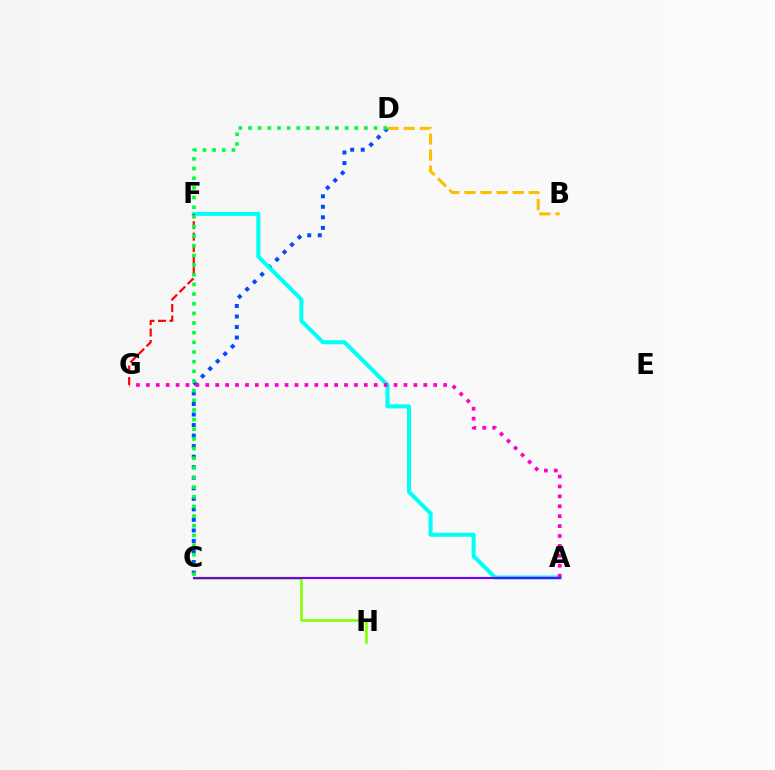{('C', 'D'): [{'color': '#004bff', 'line_style': 'dotted', 'thickness': 2.86}, {'color': '#00ff39', 'line_style': 'dotted', 'thickness': 2.62}], ('B', 'D'): [{'color': '#ffbd00', 'line_style': 'dashed', 'thickness': 2.18}], ('C', 'H'): [{'color': '#84ff00', 'line_style': 'solid', 'thickness': 1.87}], ('A', 'F'): [{'color': '#00fff6', 'line_style': 'solid', 'thickness': 2.91}], ('A', 'G'): [{'color': '#ff00cf', 'line_style': 'dotted', 'thickness': 2.69}], ('F', 'G'): [{'color': '#ff0000', 'line_style': 'dashed', 'thickness': 1.56}], ('A', 'C'): [{'color': '#7200ff', 'line_style': 'solid', 'thickness': 1.55}]}